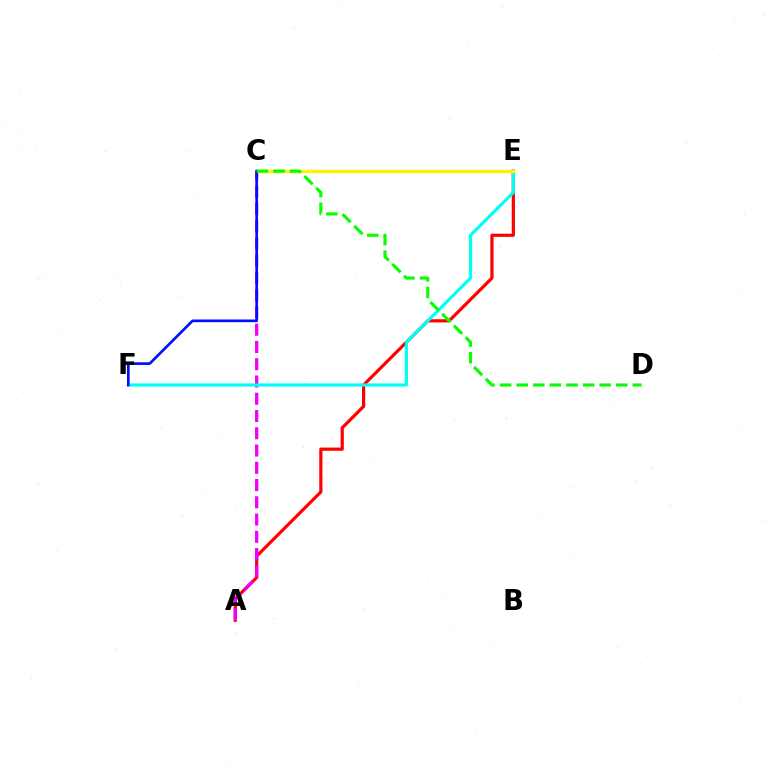{('A', 'E'): [{'color': '#ff0000', 'line_style': 'solid', 'thickness': 2.3}], ('A', 'C'): [{'color': '#ee00ff', 'line_style': 'dashed', 'thickness': 2.34}], ('E', 'F'): [{'color': '#00fff6', 'line_style': 'solid', 'thickness': 2.28}], ('C', 'E'): [{'color': '#fcf500', 'line_style': 'solid', 'thickness': 2.48}], ('C', 'F'): [{'color': '#0010ff', 'line_style': 'solid', 'thickness': 1.93}], ('C', 'D'): [{'color': '#08ff00', 'line_style': 'dashed', 'thickness': 2.26}]}